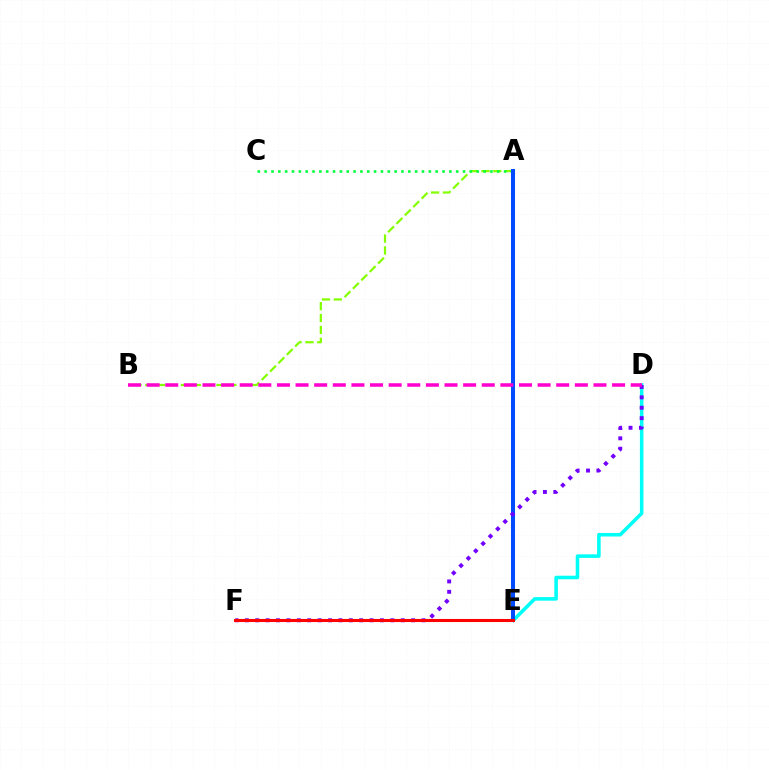{('D', 'E'): [{'color': '#00fff6', 'line_style': 'solid', 'thickness': 2.56}], ('A', 'B'): [{'color': '#84ff00', 'line_style': 'dashed', 'thickness': 1.61}], ('A', 'C'): [{'color': '#00ff39', 'line_style': 'dotted', 'thickness': 1.86}], ('A', 'E'): [{'color': '#ffbd00', 'line_style': 'dotted', 'thickness': 2.61}, {'color': '#004bff', 'line_style': 'solid', 'thickness': 2.9}], ('D', 'F'): [{'color': '#7200ff', 'line_style': 'dotted', 'thickness': 2.82}], ('B', 'D'): [{'color': '#ff00cf', 'line_style': 'dashed', 'thickness': 2.53}], ('E', 'F'): [{'color': '#ff0000', 'line_style': 'solid', 'thickness': 2.21}]}